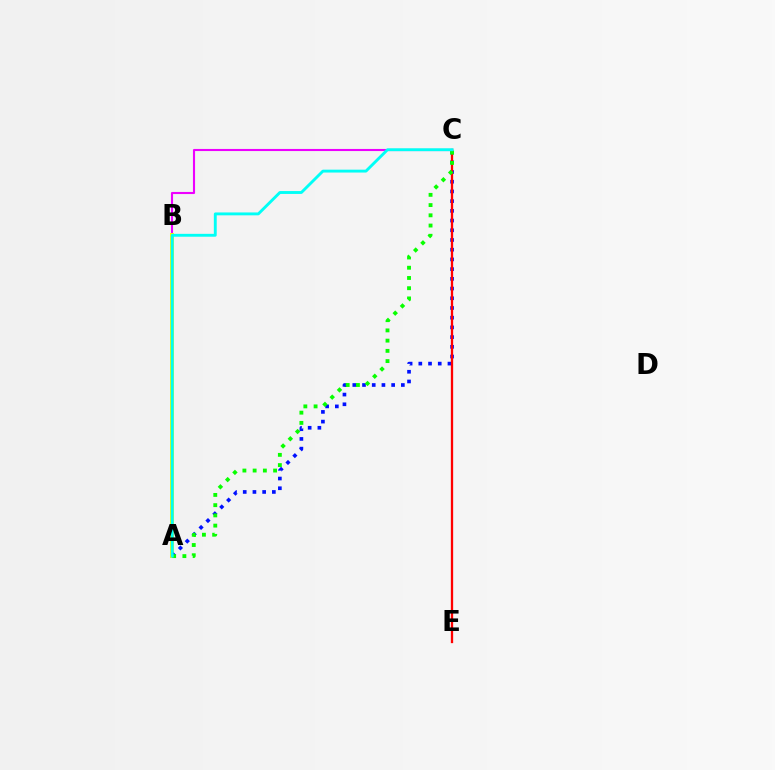{('B', 'C'): [{'color': '#ee00ff', 'line_style': 'solid', 'thickness': 1.51}], ('A', 'B'): [{'color': '#fcf500', 'line_style': 'solid', 'thickness': 2.85}], ('A', 'C'): [{'color': '#0010ff', 'line_style': 'dotted', 'thickness': 2.64}, {'color': '#08ff00', 'line_style': 'dotted', 'thickness': 2.78}, {'color': '#00fff6', 'line_style': 'solid', 'thickness': 2.07}], ('C', 'E'): [{'color': '#ff0000', 'line_style': 'solid', 'thickness': 1.65}]}